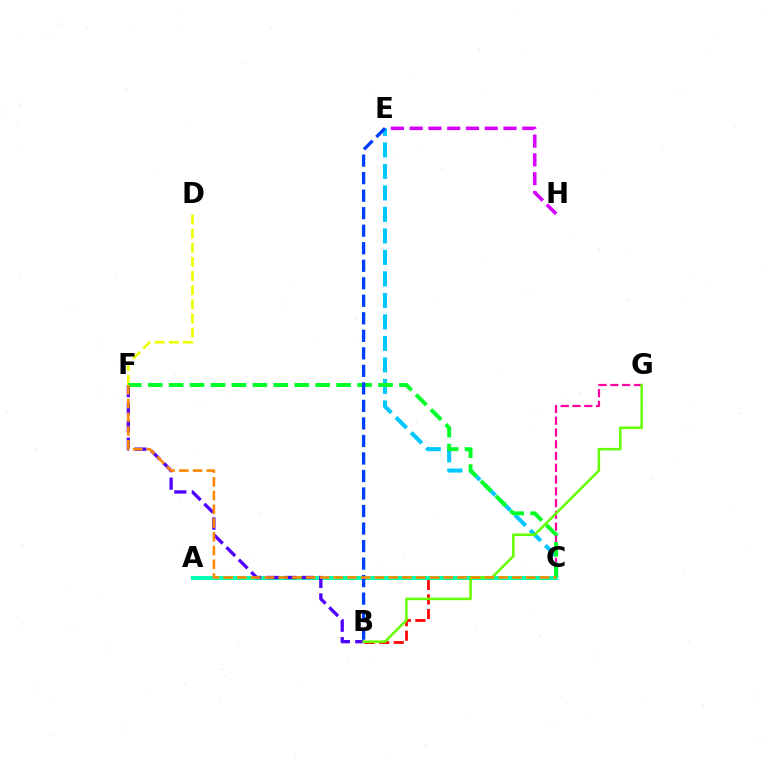{('C', 'G'): [{'color': '#ff00a0', 'line_style': 'dashed', 'thickness': 1.6}], ('D', 'F'): [{'color': '#eeff00', 'line_style': 'dashed', 'thickness': 1.92}], ('C', 'E'): [{'color': '#00c7ff', 'line_style': 'dashed', 'thickness': 2.92}], ('B', 'C'): [{'color': '#ff0000', 'line_style': 'dashed', 'thickness': 1.98}], ('A', 'C'): [{'color': '#00ffaf', 'line_style': 'solid', 'thickness': 2.92}], ('B', 'F'): [{'color': '#4f00ff', 'line_style': 'dashed', 'thickness': 2.38}], ('B', 'G'): [{'color': '#66ff00', 'line_style': 'solid', 'thickness': 1.81}], ('C', 'F'): [{'color': '#00ff27', 'line_style': 'dashed', 'thickness': 2.84}, {'color': '#ff8800', 'line_style': 'dashed', 'thickness': 1.87}], ('E', 'H'): [{'color': '#d600ff', 'line_style': 'dashed', 'thickness': 2.55}], ('B', 'E'): [{'color': '#003fff', 'line_style': 'dashed', 'thickness': 2.38}]}